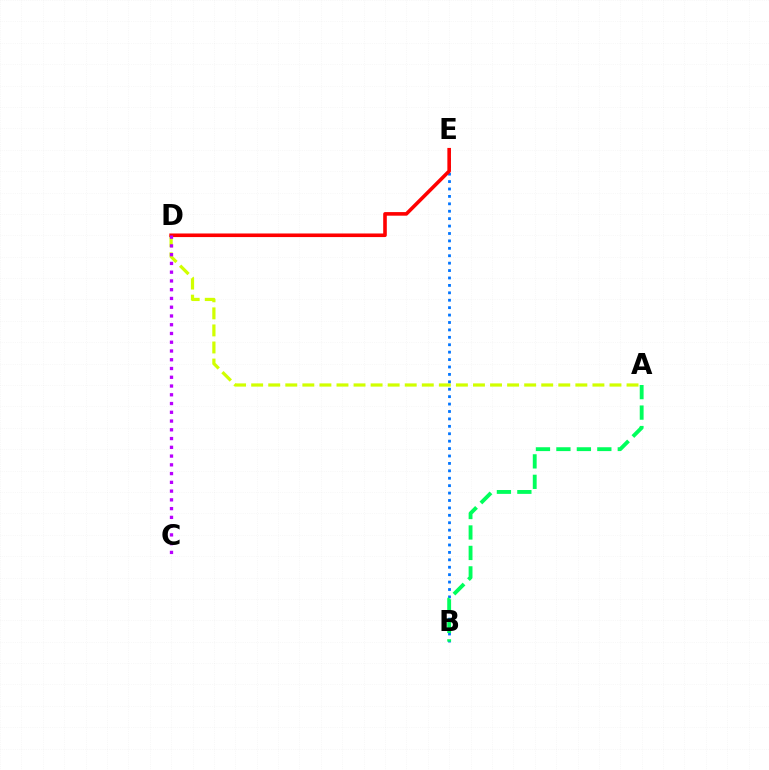{('A', 'D'): [{'color': '#d1ff00', 'line_style': 'dashed', 'thickness': 2.32}], ('B', 'E'): [{'color': '#0074ff', 'line_style': 'dotted', 'thickness': 2.02}], ('D', 'E'): [{'color': '#ff0000', 'line_style': 'solid', 'thickness': 2.59}], ('C', 'D'): [{'color': '#b900ff', 'line_style': 'dotted', 'thickness': 2.38}], ('A', 'B'): [{'color': '#00ff5c', 'line_style': 'dashed', 'thickness': 2.78}]}